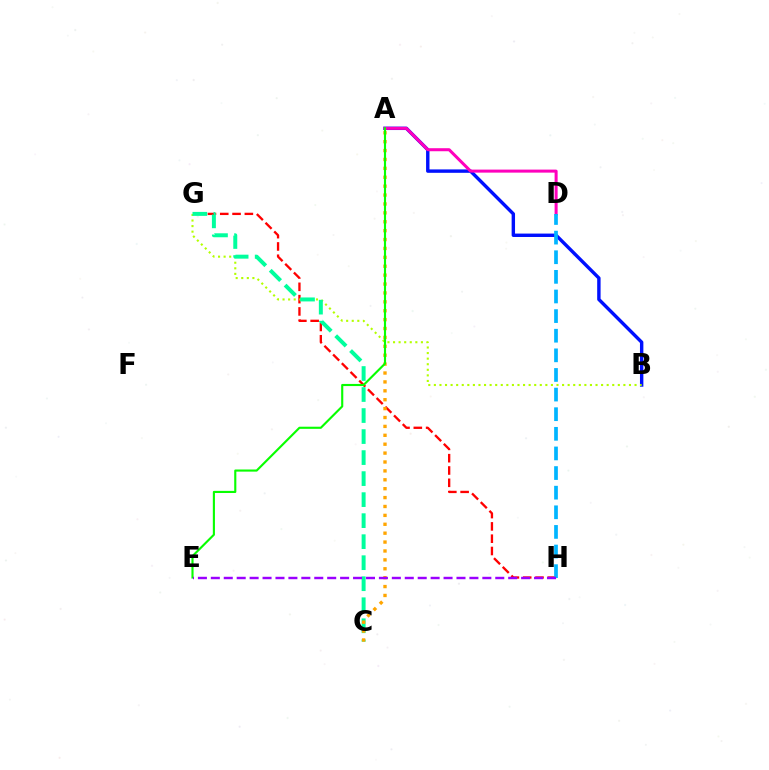{('A', 'B'): [{'color': '#0010ff', 'line_style': 'solid', 'thickness': 2.45}], ('G', 'H'): [{'color': '#ff0000', 'line_style': 'dashed', 'thickness': 1.67}], ('A', 'D'): [{'color': '#ff00bd', 'line_style': 'solid', 'thickness': 2.18}], ('B', 'G'): [{'color': '#b3ff00', 'line_style': 'dotted', 'thickness': 1.51}], ('C', 'G'): [{'color': '#00ff9d', 'line_style': 'dashed', 'thickness': 2.86}], ('A', 'C'): [{'color': '#ffa500', 'line_style': 'dotted', 'thickness': 2.42}], ('D', 'H'): [{'color': '#00b5ff', 'line_style': 'dashed', 'thickness': 2.67}], ('A', 'E'): [{'color': '#08ff00', 'line_style': 'solid', 'thickness': 1.53}], ('E', 'H'): [{'color': '#9b00ff', 'line_style': 'dashed', 'thickness': 1.76}]}